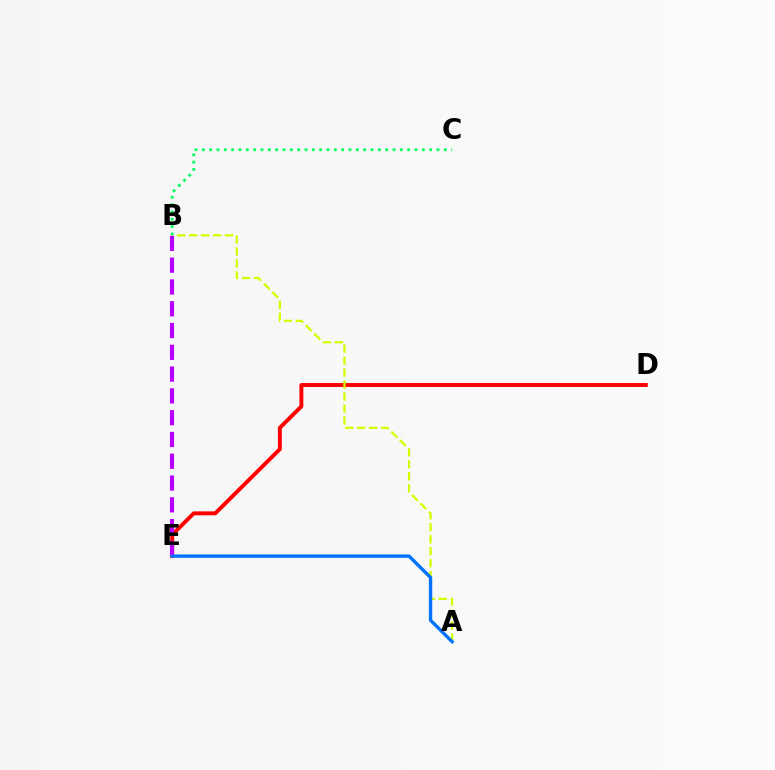{('D', 'E'): [{'color': '#ff0000', 'line_style': 'solid', 'thickness': 2.83}], ('A', 'B'): [{'color': '#d1ff00', 'line_style': 'dashed', 'thickness': 1.63}], ('B', 'E'): [{'color': '#b900ff', 'line_style': 'dashed', 'thickness': 2.96}], ('B', 'C'): [{'color': '#00ff5c', 'line_style': 'dotted', 'thickness': 1.99}], ('A', 'E'): [{'color': '#0074ff', 'line_style': 'solid', 'thickness': 2.43}]}